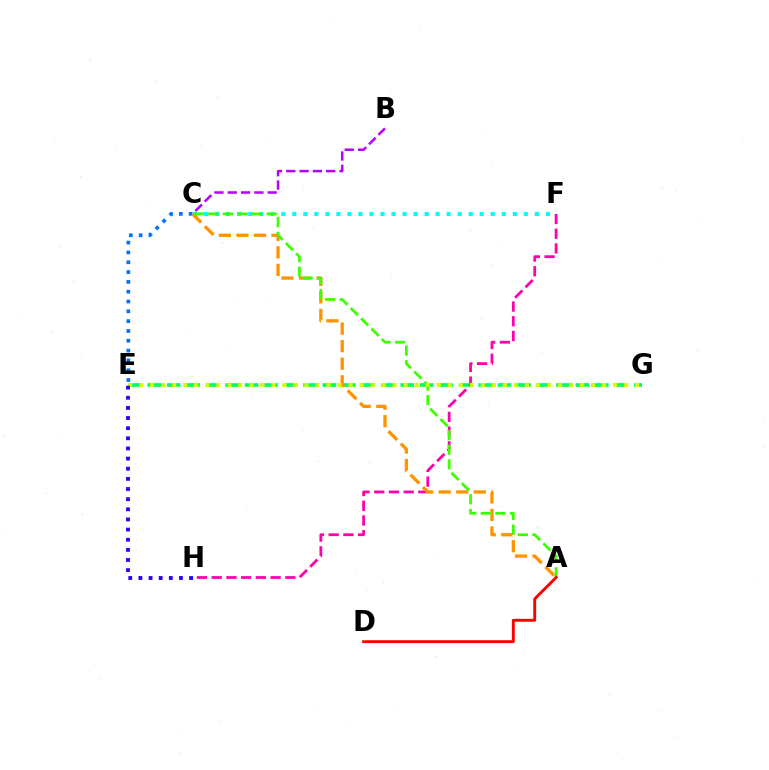{('C', 'E'): [{'color': '#0074ff', 'line_style': 'dotted', 'thickness': 2.67}], ('E', 'G'): [{'color': '#00ff5c', 'line_style': 'dashed', 'thickness': 2.64}, {'color': '#d1ff00', 'line_style': 'dotted', 'thickness': 3.0}], ('F', 'H'): [{'color': '#ff00ac', 'line_style': 'dashed', 'thickness': 2.0}], ('C', 'F'): [{'color': '#00fff6', 'line_style': 'dotted', 'thickness': 3.0}], ('A', 'C'): [{'color': '#ff9400', 'line_style': 'dashed', 'thickness': 2.39}, {'color': '#3dff00', 'line_style': 'dashed', 'thickness': 1.98}], ('B', 'C'): [{'color': '#b900ff', 'line_style': 'dashed', 'thickness': 1.81}], ('A', 'D'): [{'color': '#ff0000', 'line_style': 'solid', 'thickness': 2.08}], ('E', 'H'): [{'color': '#2500ff', 'line_style': 'dotted', 'thickness': 2.75}]}